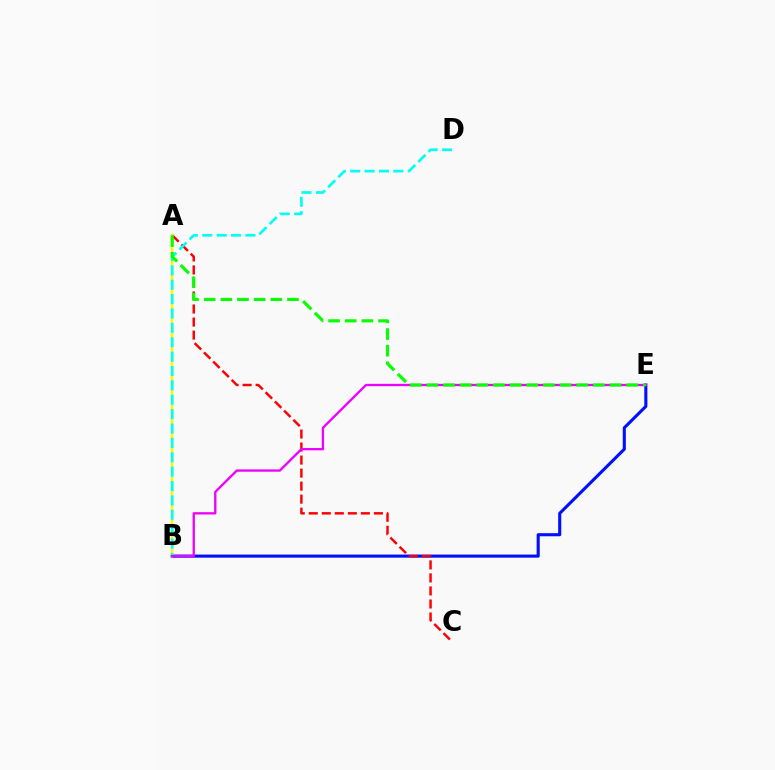{('B', 'E'): [{'color': '#0010ff', 'line_style': 'solid', 'thickness': 2.23}, {'color': '#ee00ff', 'line_style': 'solid', 'thickness': 1.67}], ('A', 'C'): [{'color': '#ff0000', 'line_style': 'dashed', 'thickness': 1.77}], ('A', 'B'): [{'color': '#fcf500', 'line_style': 'solid', 'thickness': 1.8}], ('B', 'D'): [{'color': '#00fff6', 'line_style': 'dashed', 'thickness': 1.95}], ('A', 'E'): [{'color': '#08ff00', 'line_style': 'dashed', 'thickness': 2.26}]}